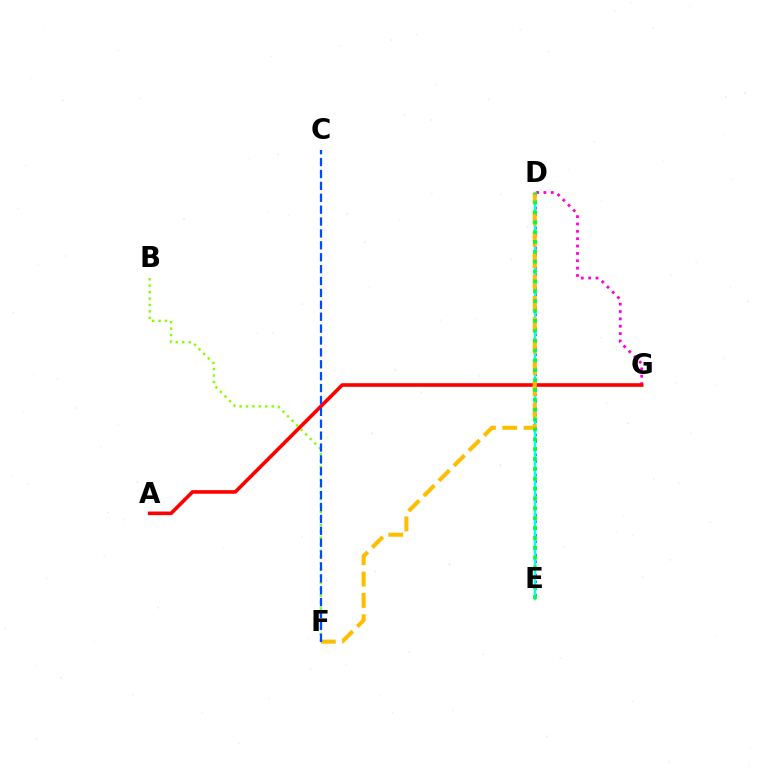{('D', 'G'): [{'color': '#ff00cf', 'line_style': 'dotted', 'thickness': 2.0}], ('D', 'E'): [{'color': '#7200ff', 'line_style': 'dotted', 'thickness': 1.81}, {'color': '#00fff6', 'line_style': 'solid', 'thickness': 1.79}, {'color': '#00ff39', 'line_style': 'dotted', 'thickness': 2.68}], ('B', 'F'): [{'color': '#84ff00', 'line_style': 'dotted', 'thickness': 1.75}], ('A', 'G'): [{'color': '#ff0000', 'line_style': 'solid', 'thickness': 2.6}], ('D', 'F'): [{'color': '#ffbd00', 'line_style': 'dashed', 'thickness': 2.9}], ('C', 'F'): [{'color': '#004bff', 'line_style': 'dashed', 'thickness': 1.62}]}